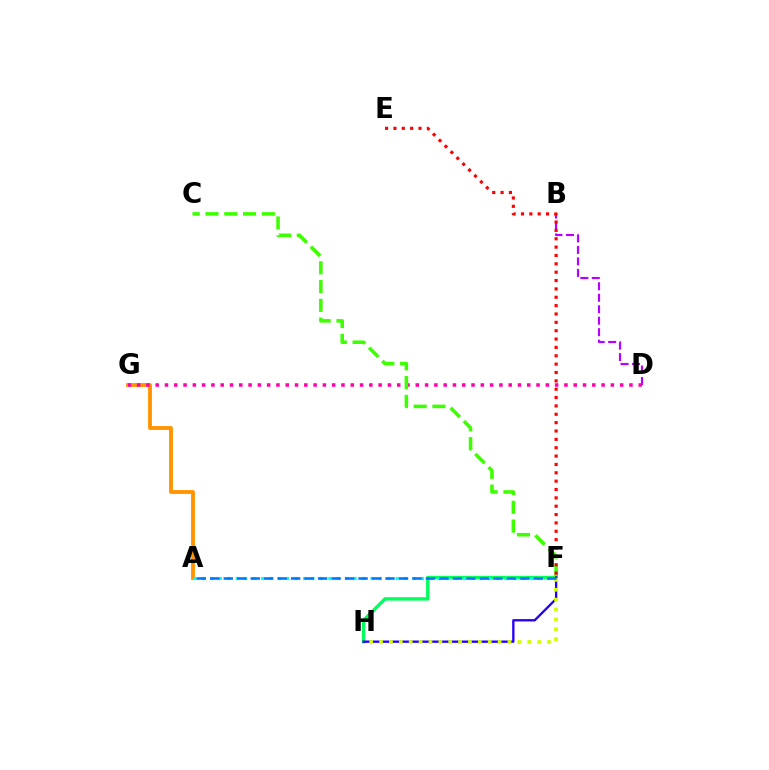{('F', 'H'): [{'color': '#00ff5c', 'line_style': 'solid', 'thickness': 2.45}, {'color': '#2500ff', 'line_style': 'solid', 'thickness': 1.68}, {'color': '#d1ff00', 'line_style': 'dotted', 'thickness': 2.68}], ('A', 'G'): [{'color': '#ff9400', 'line_style': 'solid', 'thickness': 2.76}], ('B', 'D'): [{'color': '#b900ff', 'line_style': 'dashed', 'thickness': 1.56}], ('D', 'G'): [{'color': '#ff00ac', 'line_style': 'dotted', 'thickness': 2.52}], ('C', 'F'): [{'color': '#3dff00', 'line_style': 'dashed', 'thickness': 2.55}], ('E', 'F'): [{'color': '#ff0000', 'line_style': 'dotted', 'thickness': 2.27}], ('A', 'F'): [{'color': '#00fff6', 'line_style': 'dotted', 'thickness': 2.29}, {'color': '#0074ff', 'line_style': 'dashed', 'thickness': 1.83}]}